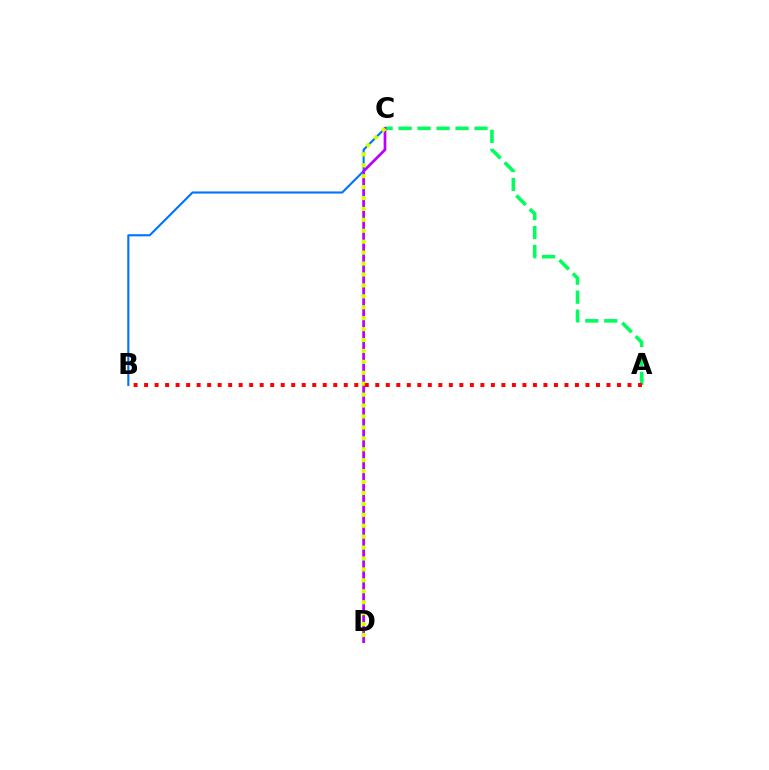{('B', 'C'): [{'color': '#0074ff', 'line_style': 'solid', 'thickness': 1.53}], ('A', 'C'): [{'color': '#00ff5c', 'line_style': 'dashed', 'thickness': 2.58}], ('C', 'D'): [{'color': '#b900ff', 'line_style': 'solid', 'thickness': 1.96}, {'color': '#d1ff00', 'line_style': 'dotted', 'thickness': 2.97}], ('A', 'B'): [{'color': '#ff0000', 'line_style': 'dotted', 'thickness': 2.86}]}